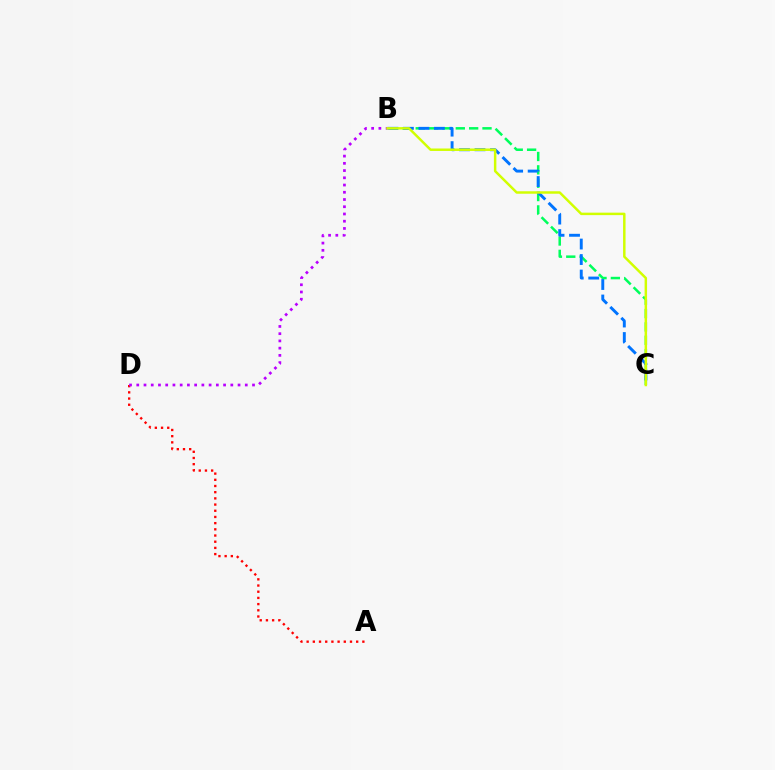{('A', 'D'): [{'color': '#ff0000', 'line_style': 'dotted', 'thickness': 1.68}], ('B', 'C'): [{'color': '#00ff5c', 'line_style': 'dashed', 'thickness': 1.81}, {'color': '#0074ff', 'line_style': 'dashed', 'thickness': 2.11}, {'color': '#d1ff00', 'line_style': 'solid', 'thickness': 1.78}], ('B', 'D'): [{'color': '#b900ff', 'line_style': 'dotted', 'thickness': 1.97}]}